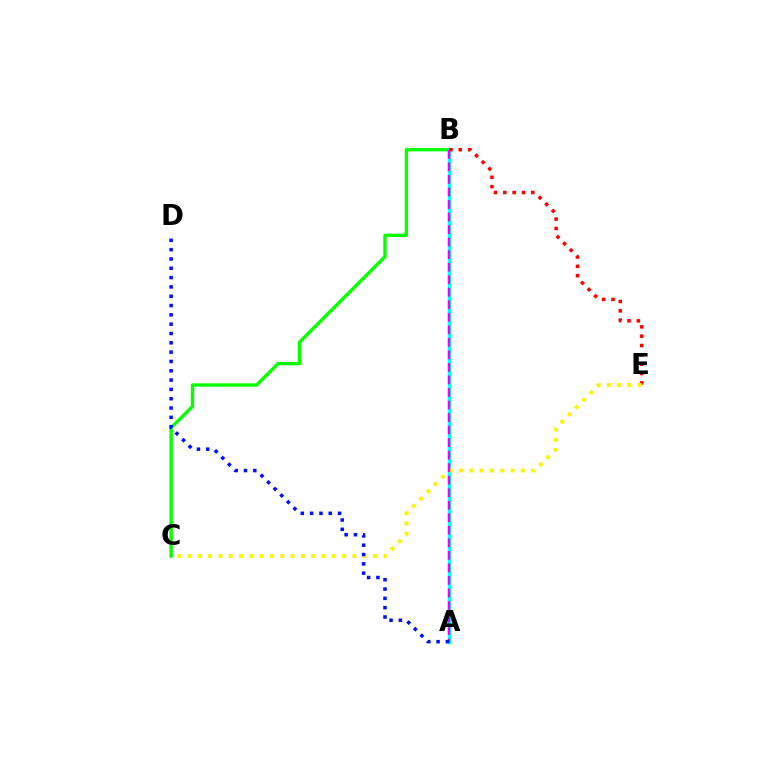{('B', 'C'): [{'color': '#08ff00', 'line_style': 'solid', 'thickness': 2.42}], ('A', 'B'): [{'color': '#00fff6', 'line_style': 'solid', 'thickness': 2.5}, {'color': '#ee00ff', 'line_style': 'dashed', 'thickness': 1.7}], ('B', 'E'): [{'color': '#ff0000', 'line_style': 'dotted', 'thickness': 2.54}], ('C', 'E'): [{'color': '#fcf500', 'line_style': 'dotted', 'thickness': 2.8}], ('A', 'D'): [{'color': '#0010ff', 'line_style': 'dotted', 'thickness': 2.53}]}